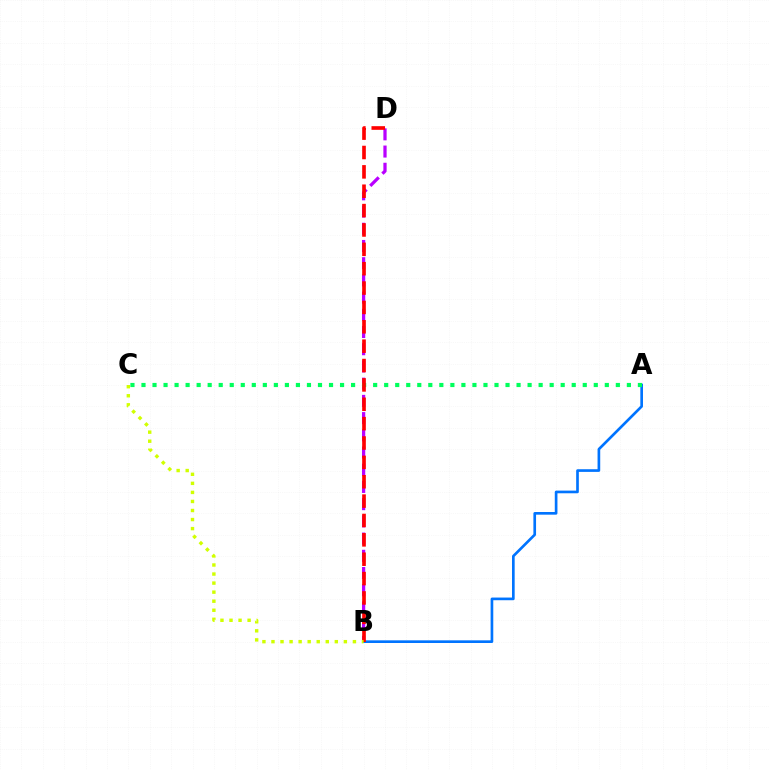{('B', 'D'): [{'color': '#b900ff', 'line_style': 'dashed', 'thickness': 2.34}, {'color': '#ff0000', 'line_style': 'dashed', 'thickness': 2.63}], ('A', 'B'): [{'color': '#0074ff', 'line_style': 'solid', 'thickness': 1.92}], ('A', 'C'): [{'color': '#00ff5c', 'line_style': 'dotted', 'thickness': 3.0}], ('B', 'C'): [{'color': '#d1ff00', 'line_style': 'dotted', 'thickness': 2.46}]}